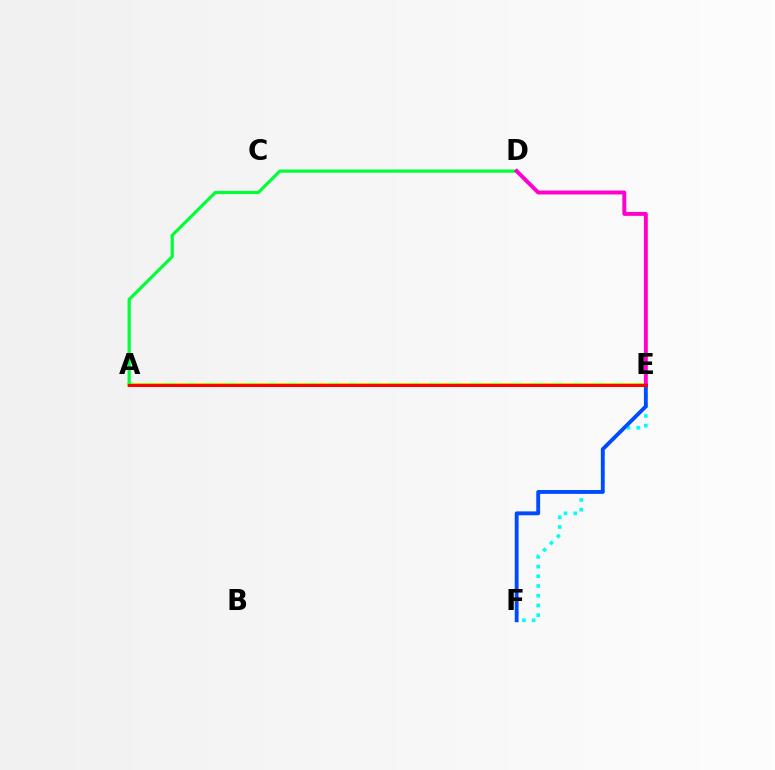{('A', 'E'): [{'color': '#7200ff', 'line_style': 'solid', 'thickness': 1.5}, {'color': '#ffbd00', 'line_style': 'solid', 'thickness': 2.8}, {'color': '#84ff00', 'line_style': 'dashed', 'thickness': 2.77}, {'color': '#ff0000', 'line_style': 'solid', 'thickness': 2.13}], ('E', 'F'): [{'color': '#00fff6', 'line_style': 'dotted', 'thickness': 2.64}, {'color': '#004bff', 'line_style': 'solid', 'thickness': 2.77}], ('A', 'D'): [{'color': '#00ff39', 'line_style': 'solid', 'thickness': 2.3}], ('D', 'E'): [{'color': '#ff00cf', 'line_style': 'solid', 'thickness': 2.83}]}